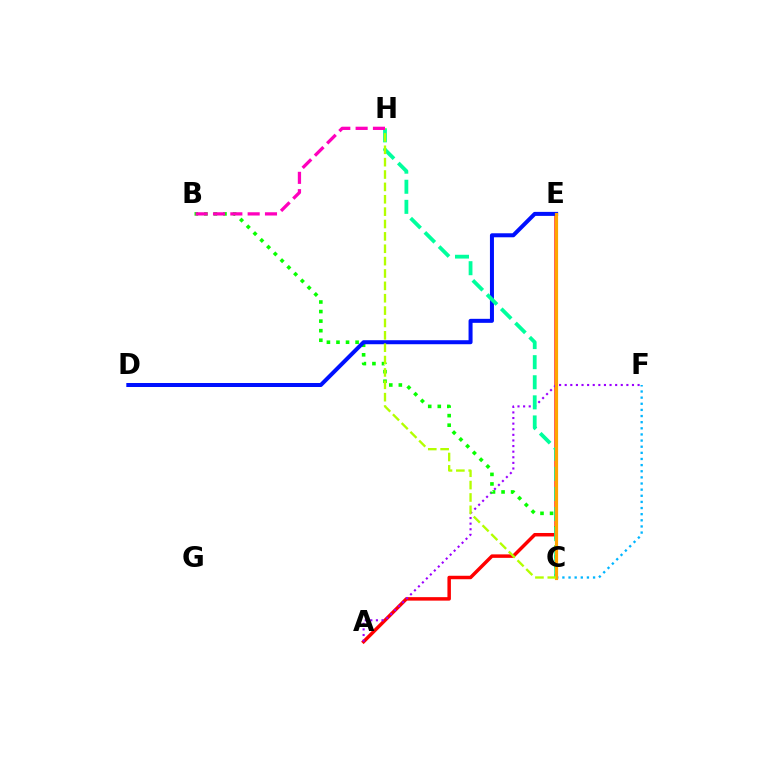{('C', 'F'): [{'color': '#00b5ff', 'line_style': 'dotted', 'thickness': 1.67}], ('A', 'E'): [{'color': '#ff0000', 'line_style': 'solid', 'thickness': 2.5}], ('A', 'F'): [{'color': '#9b00ff', 'line_style': 'dotted', 'thickness': 1.52}], ('B', 'C'): [{'color': '#08ff00', 'line_style': 'dotted', 'thickness': 2.6}], ('D', 'E'): [{'color': '#0010ff', 'line_style': 'solid', 'thickness': 2.89}], ('C', 'H'): [{'color': '#00ff9d', 'line_style': 'dashed', 'thickness': 2.73}, {'color': '#b3ff00', 'line_style': 'dashed', 'thickness': 1.68}], ('C', 'E'): [{'color': '#ffa500', 'line_style': 'solid', 'thickness': 2.28}], ('B', 'H'): [{'color': '#ff00bd', 'line_style': 'dashed', 'thickness': 2.35}]}